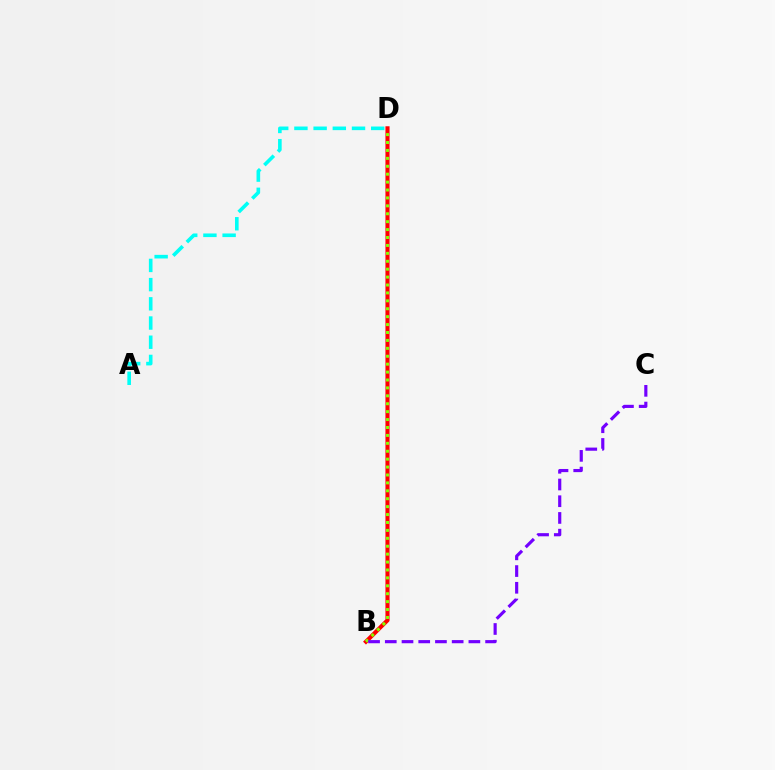{('B', 'D'): [{'color': '#ff0000', 'line_style': 'solid', 'thickness': 2.96}, {'color': '#84ff00', 'line_style': 'dotted', 'thickness': 2.15}], ('B', 'C'): [{'color': '#7200ff', 'line_style': 'dashed', 'thickness': 2.27}], ('A', 'D'): [{'color': '#00fff6', 'line_style': 'dashed', 'thickness': 2.61}]}